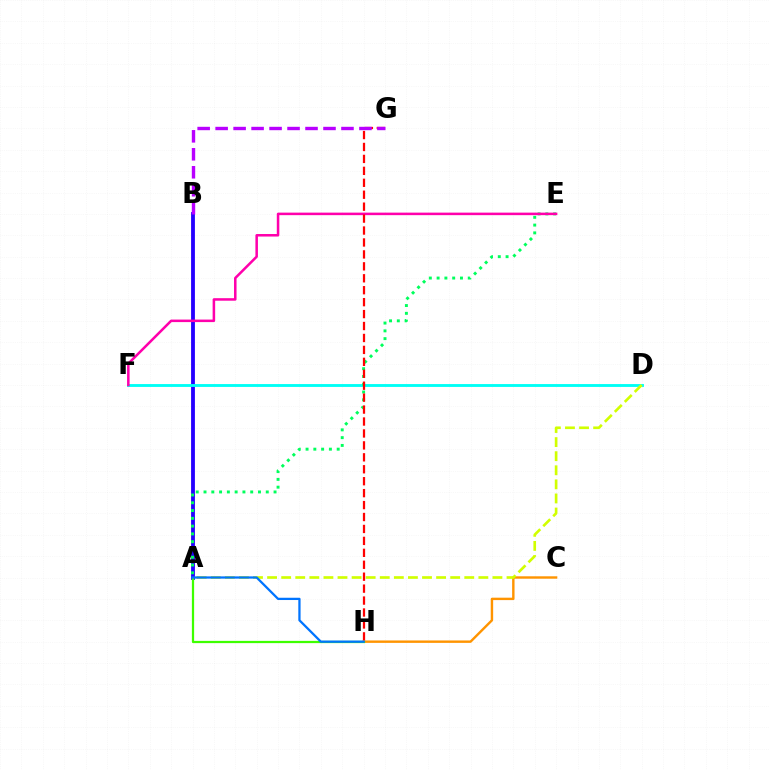{('A', 'B'): [{'color': '#2500ff', 'line_style': 'solid', 'thickness': 2.75}], ('D', 'F'): [{'color': '#00fff6', 'line_style': 'solid', 'thickness': 2.07}], ('A', 'E'): [{'color': '#00ff5c', 'line_style': 'dotted', 'thickness': 2.11}], ('C', 'H'): [{'color': '#ff9400', 'line_style': 'solid', 'thickness': 1.74}], ('E', 'F'): [{'color': '#ff00ac', 'line_style': 'solid', 'thickness': 1.82}], ('A', 'D'): [{'color': '#d1ff00', 'line_style': 'dashed', 'thickness': 1.91}], ('A', 'H'): [{'color': '#3dff00', 'line_style': 'solid', 'thickness': 1.62}, {'color': '#0074ff', 'line_style': 'solid', 'thickness': 1.63}], ('G', 'H'): [{'color': '#ff0000', 'line_style': 'dashed', 'thickness': 1.62}], ('B', 'G'): [{'color': '#b900ff', 'line_style': 'dashed', 'thickness': 2.44}]}